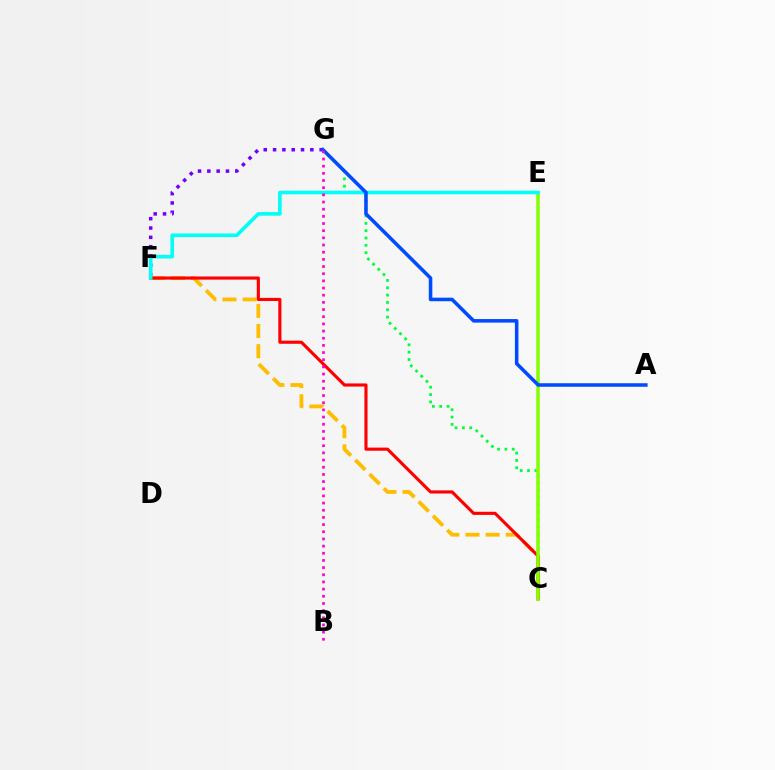{('C', 'F'): [{'color': '#ffbd00', 'line_style': 'dashed', 'thickness': 2.74}, {'color': '#ff0000', 'line_style': 'solid', 'thickness': 2.25}], ('C', 'G'): [{'color': '#00ff39', 'line_style': 'dotted', 'thickness': 1.99}], ('F', 'G'): [{'color': '#7200ff', 'line_style': 'dotted', 'thickness': 2.53}], ('C', 'E'): [{'color': '#84ff00', 'line_style': 'solid', 'thickness': 2.52}], ('E', 'F'): [{'color': '#00fff6', 'line_style': 'solid', 'thickness': 2.61}], ('A', 'G'): [{'color': '#004bff', 'line_style': 'solid', 'thickness': 2.55}], ('B', 'G'): [{'color': '#ff00cf', 'line_style': 'dotted', 'thickness': 1.95}]}